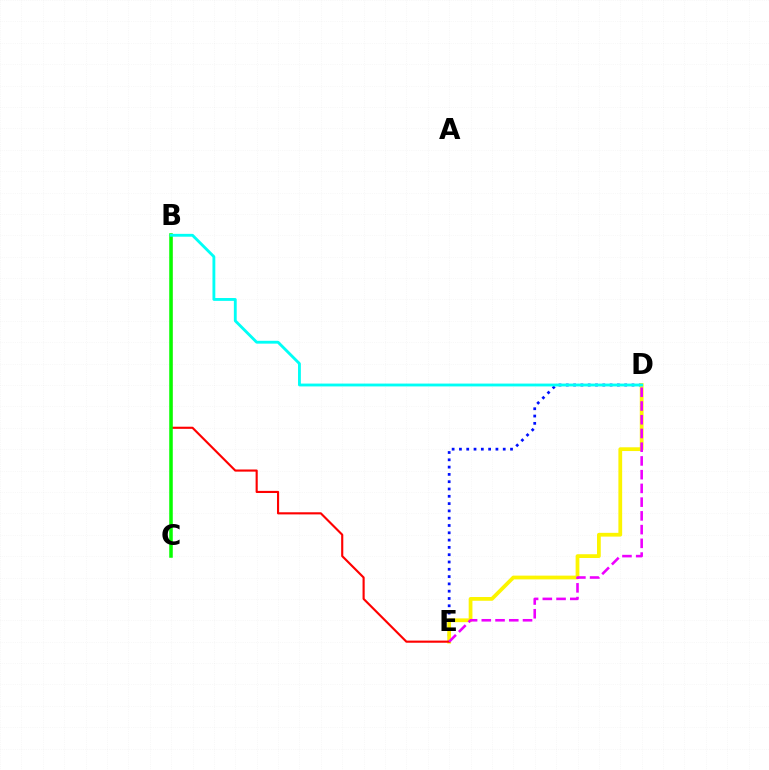{('D', 'E'): [{'color': '#0010ff', 'line_style': 'dotted', 'thickness': 1.98}, {'color': '#fcf500', 'line_style': 'solid', 'thickness': 2.71}, {'color': '#ee00ff', 'line_style': 'dashed', 'thickness': 1.87}], ('B', 'E'): [{'color': '#ff0000', 'line_style': 'solid', 'thickness': 1.54}], ('B', 'C'): [{'color': '#08ff00', 'line_style': 'solid', 'thickness': 2.54}], ('B', 'D'): [{'color': '#00fff6', 'line_style': 'solid', 'thickness': 2.05}]}